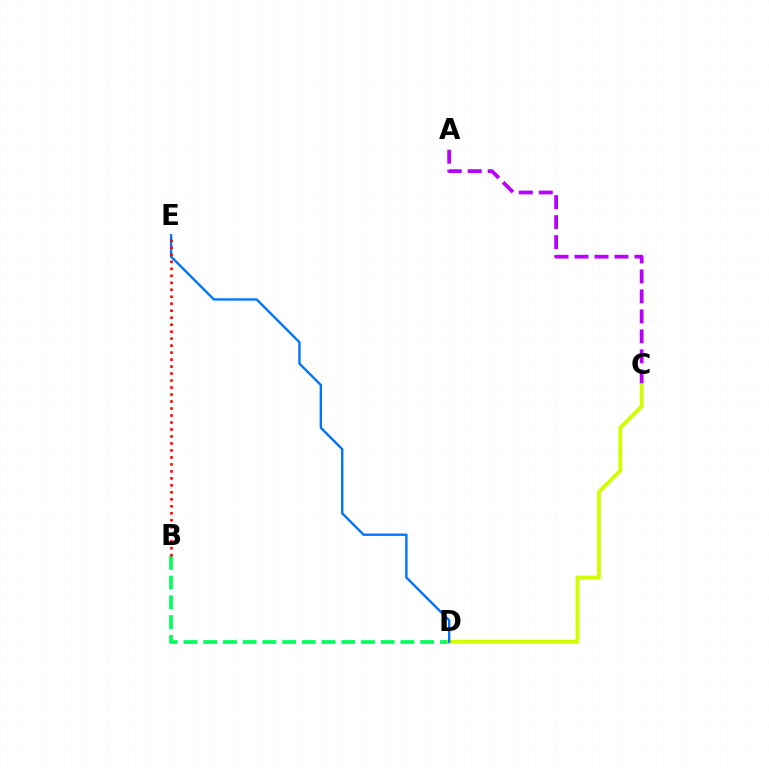{('B', 'D'): [{'color': '#00ff5c', 'line_style': 'dashed', 'thickness': 2.68}], ('C', 'D'): [{'color': '#d1ff00', 'line_style': 'solid', 'thickness': 2.78}], ('D', 'E'): [{'color': '#0074ff', 'line_style': 'solid', 'thickness': 1.71}], ('B', 'E'): [{'color': '#ff0000', 'line_style': 'dotted', 'thickness': 1.9}], ('A', 'C'): [{'color': '#b900ff', 'line_style': 'dashed', 'thickness': 2.71}]}